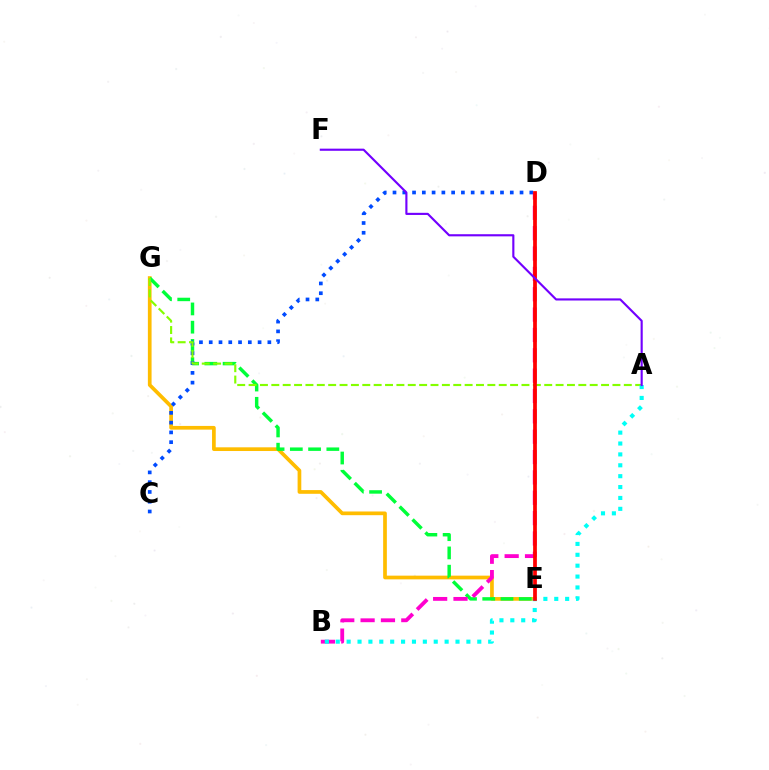{('E', 'G'): [{'color': '#ffbd00', 'line_style': 'solid', 'thickness': 2.66}, {'color': '#00ff39', 'line_style': 'dashed', 'thickness': 2.48}], ('C', 'D'): [{'color': '#004bff', 'line_style': 'dotted', 'thickness': 2.66}], ('B', 'D'): [{'color': '#ff00cf', 'line_style': 'dashed', 'thickness': 2.76}], ('A', 'G'): [{'color': '#84ff00', 'line_style': 'dashed', 'thickness': 1.54}], ('A', 'B'): [{'color': '#00fff6', 'line_style': 'dotted', 'thickness': 2.96}], ('D', 'E'): [{'color': '#ff0000', 'line_style': 'solid', 'thickness': 2.69}], ('A', 'F'): [{'color': '#7200ff', 'line_style': 'solid', 'thickness': 1.54}]}